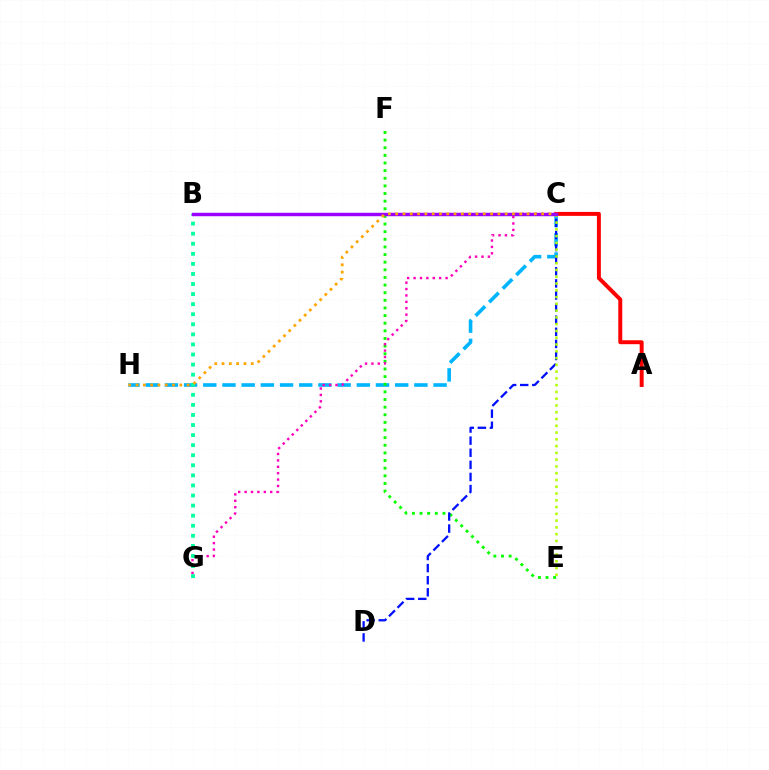{('C', 'H'): [{'color': '#00b5ff', 'line_style': 'dashed', 'thickness': 2.61}, {'color': '#ffa500', 'line_style': 'dotted', 'thickness': 1.98}], ('A', 'C'): [{'color': '#ff0000', 'line_style': 'solid', 'thickness': 2.84}], ('E', 'F'): [{'color': '#08ff00', 'line_style': 'dotted', 'thickness': 2.07}], ('C', 'G'): [{'color': '#ff00bd', 'line_style': 'dotted', 'thickness': 1.74}], ('B', 'G'): [{'color': '#00ff9d', 'line_style': 'dotted', 'thickness': 2.74}], ('C', 'D'): [{'color': '#0010ff', 'line_style': 'dashed', 'thickness': 1.64}], ('C', 'E'): [{'color': '#b3ff00', 'line_style': 'dotted', 'thickness': 1.84}], ('B', 'C'): [{'color': '#9b00ff', 'line_style': 'solid', 'thickness': 2.48}]}